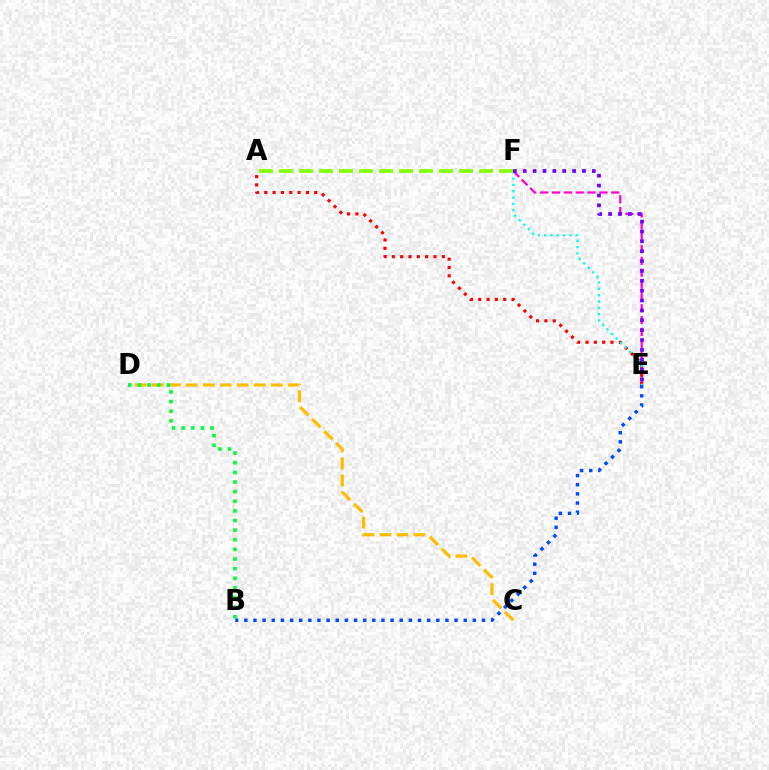{('E', 'F'): [{'color': '#ff00cf', 'line_style': 'dashed', 'thickness': 1.61}, {'color': '#00fff6', 'line_style': 'dotted', 'thickness': 1.72}, {'color': '#7200ff', 'line_style': 'dotted', 'thickness': 2.68}], ('A', 'E'): [{'color': '#ff0000', 'line_style': 'dotted', 'thickness': 2.26}], ('C', 'D'): [{'color': '#ffbd00', 'line_style': 'dashed', 'thickness': 2.31}], ('A', 'F'): [{'color': '#84ff00', 'line_style': 'dashed', 'thickness': 2.72}], ('B', 'D'): [{'color': '#00ff39', 'line_style': 'dotted', 'thickness': 2.62}], ('B', 'E'): [{'color': '#004bff', 'line_style': 'dotted', 'thickness': 2.48}]}